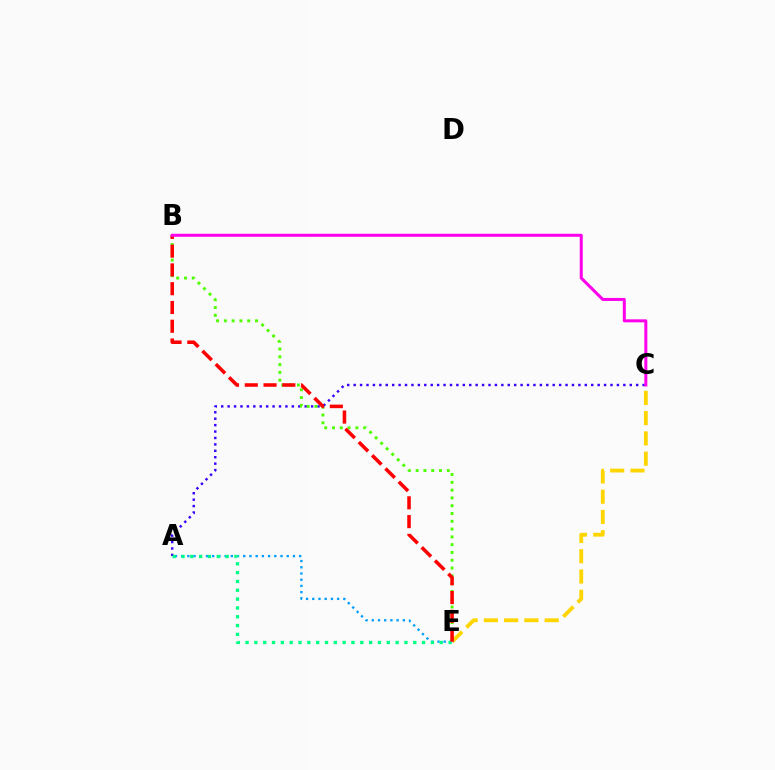{('C', 'E'): [{'color': '#ffd500', 'line_style': 'dashed', 'thickness': 2.75}], ('A', 'C'): [{'color': '#3700ff', 'line_style': 'dotted', 'thickness': 1.74}], ('A', 'E'): [{'color': '#009eff', 'line_style': 'dotted', 'thickness': 1.69}, {'color': '#00ff86', 'line_style': 'dotted', 'thickness': 2.4}], ('B', 'E'): [{'color': '#4fff00', 'line_style': 'dotted', 'thickness': 2.12}, {'color': '#ff0000', 'line_style': 'dashed', 'thickness': 2.55}], ('B', 'C'): [{'color': '#ff00ed', 'line_style': 'solid', 'thickness': 2.17}]}